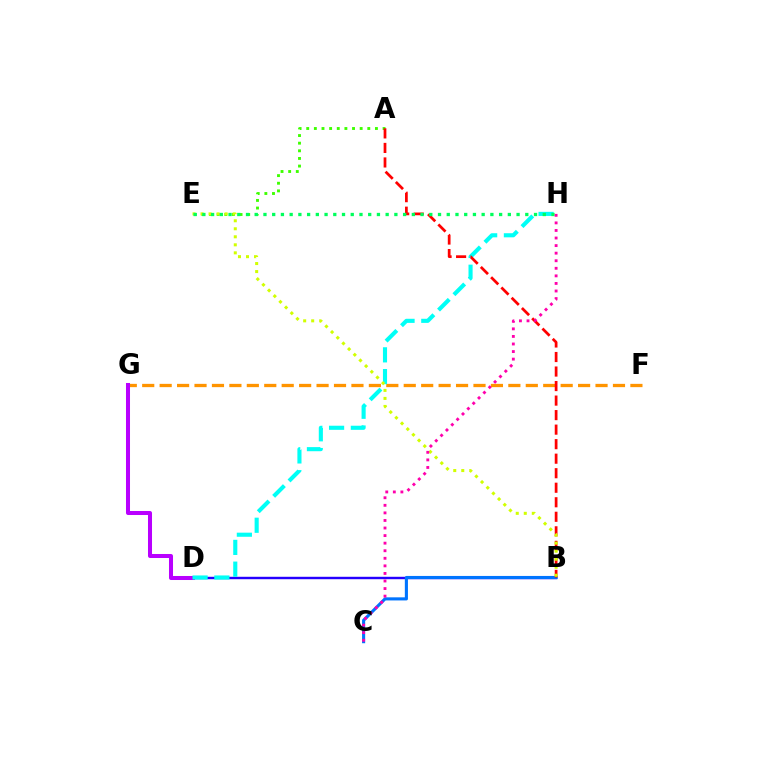{('F', 'G'): [{'color': '#ff9400', 'line_style': 'dashed', 'thickness': 2.37}], ('B', 'D'): [{'color': '#2500ff', 'line_style': 'solid', 'thickness': 1.74}], ('D', 'G'): [{'color': '#b900ff', 'line_style': 'solid', 'thickness': 2.89}], ('D', 'H'): [{'color': '#00fff6', 'line_style': 'dashed', 'thickness': 2.96}], ('A', 'E'): [{'color': '#3dff00', 'line_style': 'dotted', 'thickness': 2.07}], ('B', 'C'): [{'color': '#0074ff', 'line_style': 'solid', 'thickness': 2.23}], ('A', 'B'): [{'color': '#ff0000', 'line_style': 'dashed', 'thickness': 1.97}], ('B', 'E'): [{'color': '#d1ff00', 'line_style': 'dotted', 'thickness': 2.18}], ('E', 'H'): [{'color': '#00ff5c', 'line_style': 'dotted', 'thickness': 2.37}], ('C', 'H'): [{'color': '#ff00ac', 'line_style': 'dotted', 'thickness': 2.06}]}